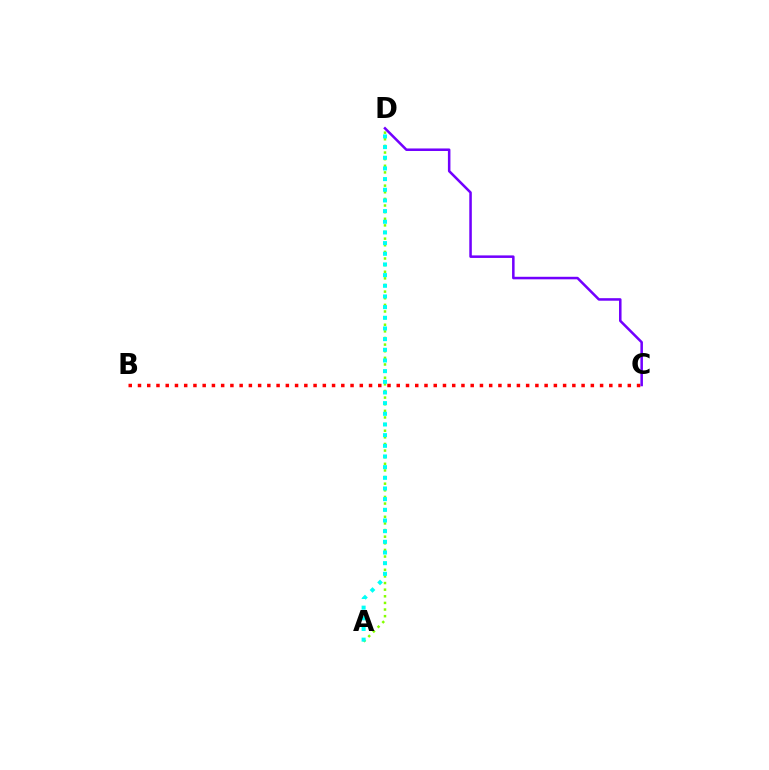{('A', 'D'): [{'color': '#84ff00', 'line_style': 'dotted', 'thickness': 1.8}, {'color': '#00fff6', 'line_style': 'dotted', 'thickness': 2.9}], ('B', 'C'): [{'color': '#ff0000', 'line_style': 'dotted', 'thickness': 2.51}], ('C', 'D'): [{'color': '#7200ff', 'line_style': 'solid', 'thickness': 1.82}]}